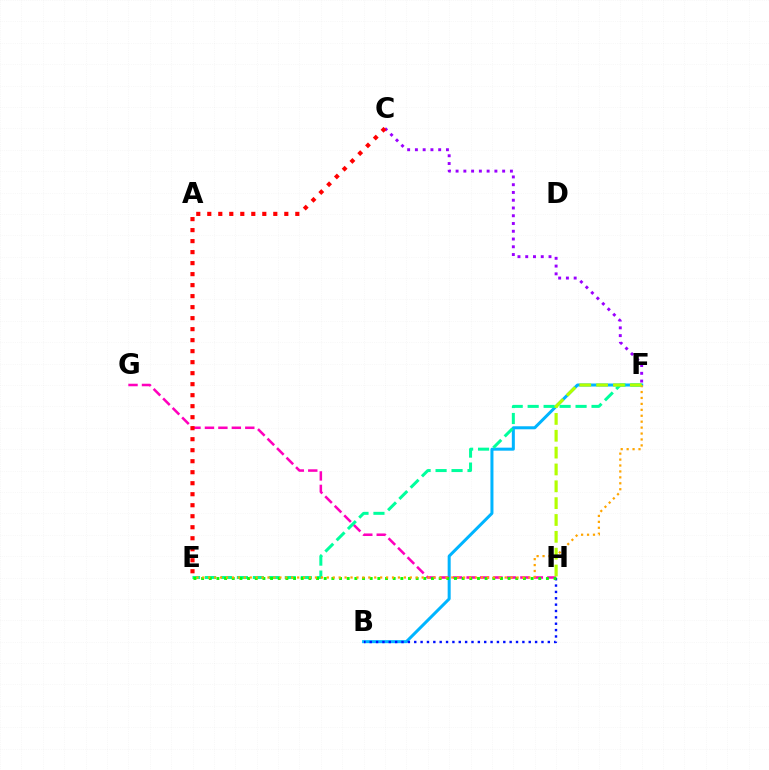{('B', 'F'): [{'color': '#00b5ff', 'line_style': 'solid', 'thickness': 2.17}], ('C', 'F'): [{'color': '#9b00ff', 'line_style': 'dotted', 'thickness': 2.11}], ('G', 'H'): [{'color': '#ff00bd', 'line_style': 'dashed', 'thickness': 1.83}], ('E', 'F'): [{'color': '#00ff9d', 'line_style': 'dashed', 'thickness': 2.17}, {'color': '#ffa500', 'line_style': 'dotted', 'thickness': 1.61}], ('B', 'H'): [{'color': '#0010ff', 'line_style': 'dotted', 'thickness': 1.73}], ('E', 'H'): [{'color': '#08ff00', 'line_style': 'dotted', 'thickness': 2.08}], ('C', 'E'): [{'color': '#ff0000', 'line_style': 'dotted', 'thickness': 2.99}], ('F', 'H'): [{'color': '#b3ff00', 'line_style': 'dashed', 'thickness': 2.29}]}